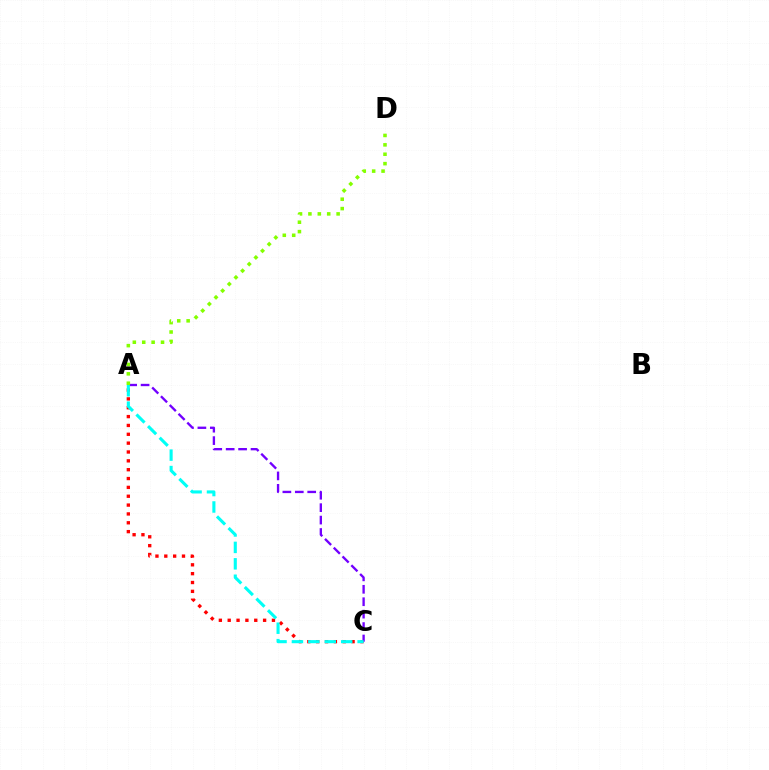{('A', 'C'): [{'color': '#ff0000', 'line_style': 'dotted', 'thickness': 2.4}, {'color': '#7200ff', 'line_style': 'dashed', 'thickness': 1.69}, {'color': '#00fff6', 'line_style': 'dashed', 'thickness': 2.23}], ('A', 'D'): [{'color': '#84ff00', 'line_style': 'dotted', 'thickness': 2.55}]}